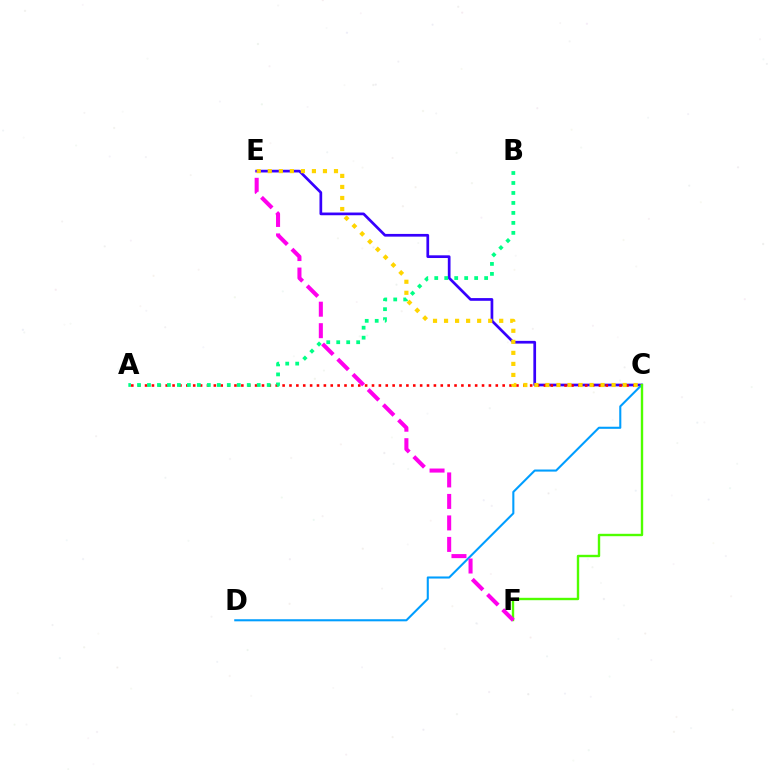{('C', 'E'): [{'color': '#3700ff', 'line_style': 'solid', 'thickness': 1.95}, {'color': '#ffd500', 'line_style': 'dotted', 'thickness': 3.0}], ('A', 'C'): [{'color': '#ff0000', 'line_style': 'dotted', 'thickness': 1.87}], ('A', 'B'): [{'color': '#00ff86', 'line_style': 'dotted', 'thickness': 2.71}], ('C', 'D'): [{'color': '#009eff', 'line_style': 'solid', 'thickness': 1.5}], ('C', 'F'): [{'color': '#4fff00', 'line_style': 'solid', 'thickness': 1.72}], ('E', 'F'): [{'color': '#ff00ed', 'line_style': 'dashed', 'thickness': 2.92}]}